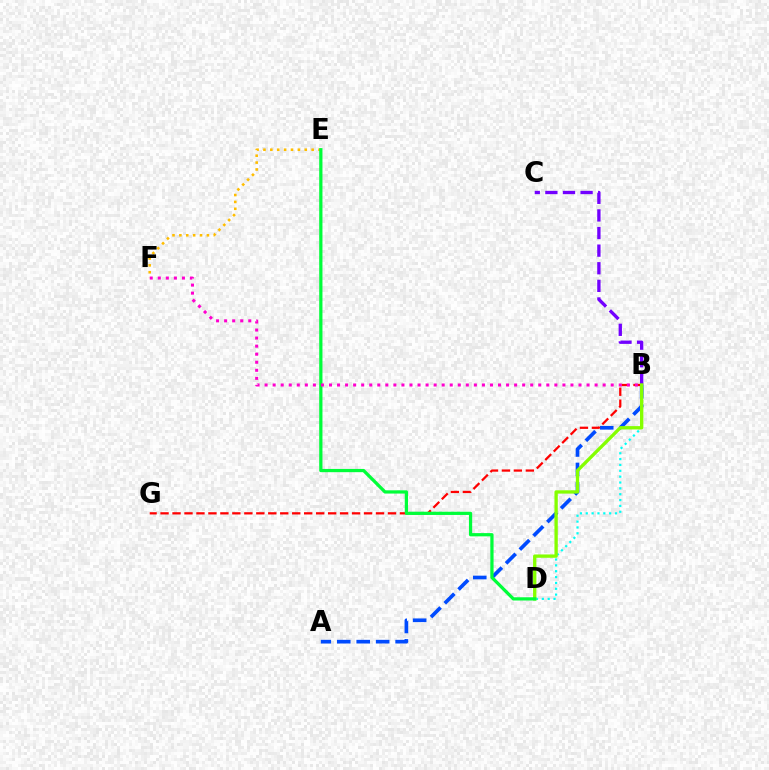{('E', 'F'): [{'color': '#ffbd00', 'line_style': 'dotted', 'thickness': 1.87}], ('A', 'B'): [{'color': '#004bff', 'line_style': 'dashed', 'thickness': 2.64}], ('B', 'C'): [{'color': '#7200ff', 'line_style': 'dashed', 'thickness': 2.39}], ('B', 'D'): [{'color': '#00fff6', 'line_style': 'dotted', 'thickness': 1.59}, {'color': '#84ff00', 'line_style': 'solid', 'thickness': 2.4}], ('B', 'G'): [{'color': '#ff0000', 'line_style': 'dashed', 'thickness': 1.63}], ('D', 'E'): [{'color': '#00ff39', 'line_style': 'solid', 'thickness': 2.33}], ('B', 'F'): [{'color': '#ff00cf', 'line_style': 'dotted', 'thickness': 2.19}]}